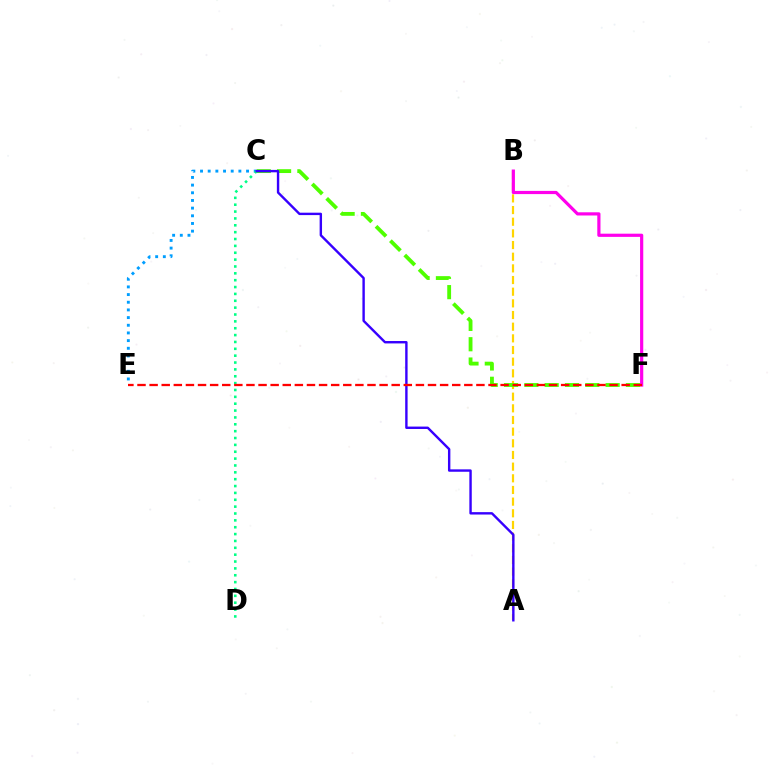{('A', 'B'): [{'color': '#ffd500', 'line_style': 'dashed', 'thickness': 1.58}], ('C', 'E'): [{'color': '#009eff', 'line_style': 'dotted', 'thickness': 2.08}], ('B', 'F'): [{'color': '#ff00ed', 'line_style': 'solid', 'thickness': 2.3}], ('C', 'F'): [{'color': '#4fff00', 'line_style': 'dashed', 'thickness': 2.76}], ('C', 'D'): [{'color': '#00ff86', 'line_style': 'dotted', 'thickness': 1.86}], ('A', 'C'): [{'color': '#3700ff', 'line_style': 'solid', 'thickness': 1.73}], ('E', 'F'): [{'color': '#ff0000', 'line_style': 'dashed', 'thickness': 1.64}]}